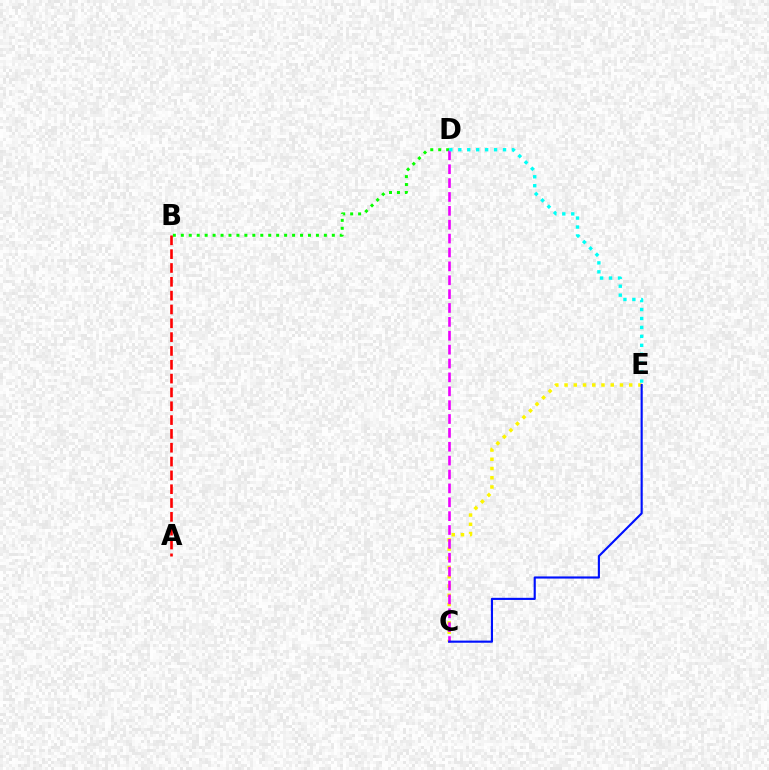{('C', 'E'): [{'color': '#fcf500', 'line_style': 'dotted', 'thickness': 2.51}, {'color': '#0010ff', 'line_style': 'solid', 'thickness': 1.54}], ('B', 'D'): [{'color': '#08ff00', 'line_style': 'dotted', 'thickness': 2.16}], ('A', 'B'): [{'color': '#ff0000', 'line_style': 'dashed', 'thickness': 1.88}], ('C', 'D'): [{'color': '#ee00ff', 'line_style': 'dashed', 'thickness': 1.89}], ('D', 'E'): [{'color': '#00fff6', 'line_style': 'dotted', 'thickness': 2.43}]}